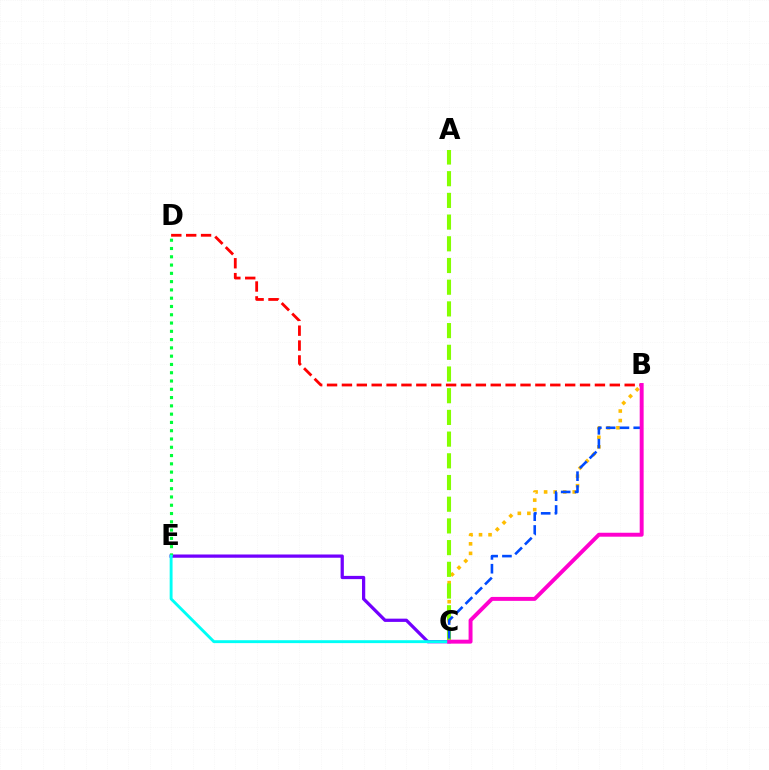{('B', 'C'): [{'color': '#ffbd00', 'line_style': 'dotted', 'thickness': 2.59}, {'color': '#004bff', 'line_style': 'dashed', 'thickness': 1.87}, {'color': '#ff00cf', 'line_style': 'solid', 'thickness': 2.84}], ('A', 'C'): [{'color': '#84ff00', 'line_style': 'dashed', 'thickness': 2.95}], ('C', 'E'): [{'color': '#7200ff', 'line_style': 'solid', 'thickness': 2.34}, {'color': '#00fff6', 'line_style': 'solid', 'thickness': 2.09}], ('D', 'E'): [{'color': '#00ff39', 'line_style': 'dotted', 'thickness': 2.25}], ('B', 'D'): [{'color': '#ff0000', 'line_style': 'dashed', 'thickness': 2.02}]}